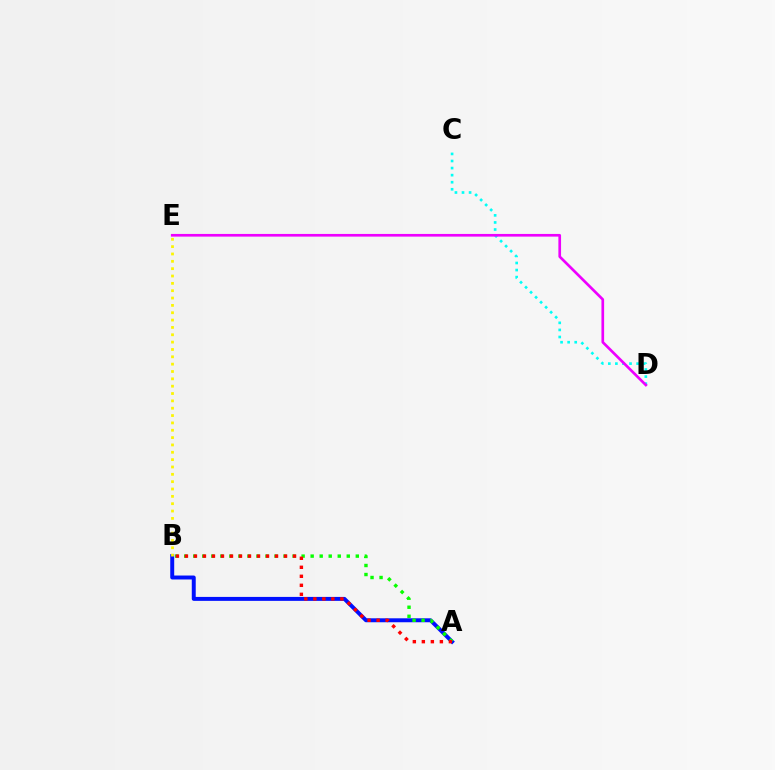{('A', 'B'): [{'color': '#0010ff', 'line_style': 'solid', 'thickness': 2.84}, {'color': '#08ff00', 'line_style': 'dotted', 'thickness': 2.45}, {'color': '#ff0000', 'line_style': 'dotted', 'thickness': 2.45}], ('C', 'D'): [{'color': '#00fff6', 'line_style': 'dotted', 'thickness': 1.92}], ('D', 'E'): [{'color': '#ee00ff', 'line_style': 'solid', 'thickness': 1.92}], ('B', 'E'): [{'color': '#fcf500', 'line_style': 'dotted', 'thickness': 2.0}]}